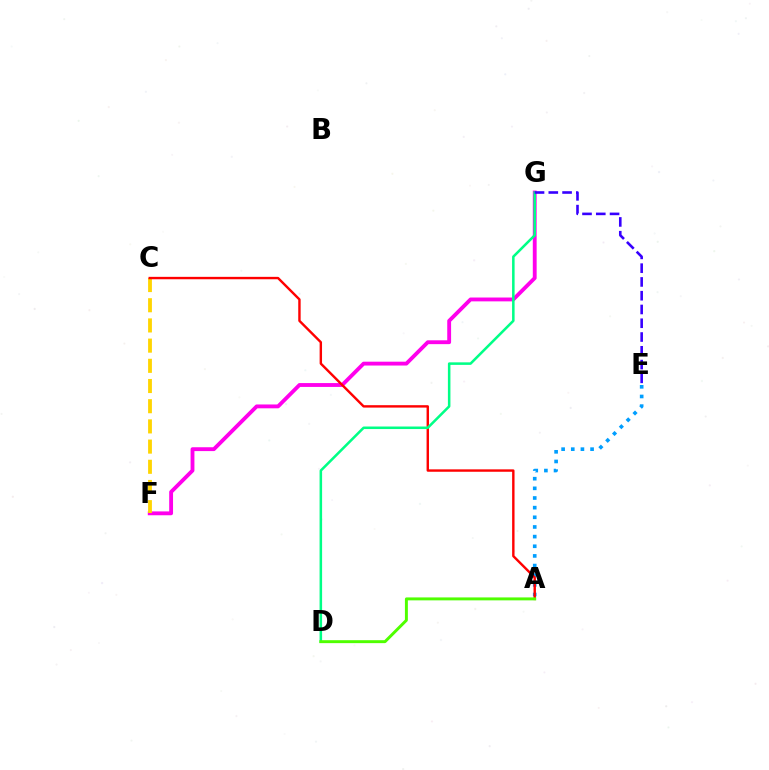{('A', 'E'): [{'color': '#009eff', 'line_style': 'dotted', 'thickness': 2.62}], ('F', 'G'): [{'color': '#ff00ed', 'line_style': 'solid', 'thickness': 2.77}], ('C', 'F'): [{'color': '#ffd500', 'line_style': 'dashed', 'thickness': 2.74}], ('A', 'C'): [{'color': '#ff0000', 'line_style': 'solid', 'thickness': 1.73}], ('D', 'G'): [{'color': '#00ff86', 'line_style': 'solid', 'thickness': 1.83}], ('E', 'G'): [{'color': '#3700ff', 'line_style': 'dashed', 'thickness': 1.87}], ('A', 'D'): [{'color': '#4fff00', 'line_style': 'solid', 'thickness': 2.12}]}